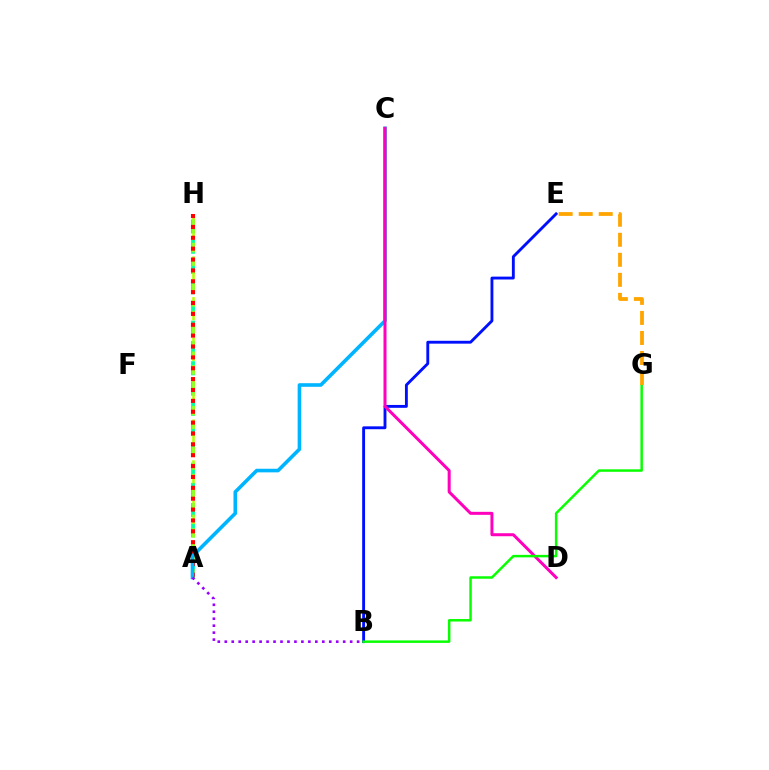{('B', 'E'): [{'color': '#0010ff', 'line_style': 'solid', 'thickness': 2.07}], ('A', 'H'): [{'color': '#00ff9d', 'line_style': 'dashed', 'thickness': 2.75}, {'color': '#b3ff00', 'line_style': 'dashed', 'thickness': 1.85}, {'color': '#ff0000', 'line_style': 'dotted', 'thickness': 2.95}], ('A', 'C'): [{'color': '#00b5ff', 'line_style': 'solid', 'thickness': 2.6}], ('C', 'D'): [{'color': '#ff00bd', 'line_style': 'solid', 'thickness': 2.16}], ('B', 'G'): [{'color': '#08ff00', 'line_style': 'solid', 'thickness': 1.79}], ('A', 'B'): [{'color': '#9b00ff', 'line_style': 'dotted', 'thickness': 1.89}], ('E', 'G'): [{'color': '#ffa500', 'line_style': 'dashed', 'thickness': 2.72}]}